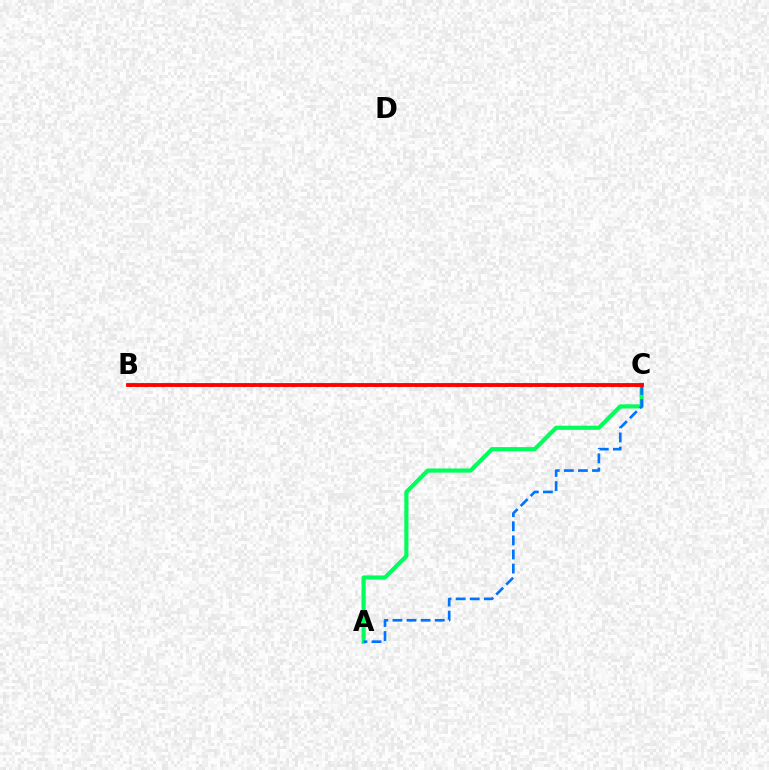{('B', 'C'): [{'color': '#d1ff00', 'line_style': 'solid', 'thickness': 1.83}, {'color': '#b900ff', 'line_style': 'dotted', 'thickness': 2.22}, {'color': '#ff0000', 'line_style': 'solid', 'thickness': 2.75}], ('A', 'C'): [{'color': '#00ff5c', 'line_style': 'solid', 'thickness': 2.99}, {'color': '#0074ff', 'line_style': 'dashed', 'thickness': 1.92}]}